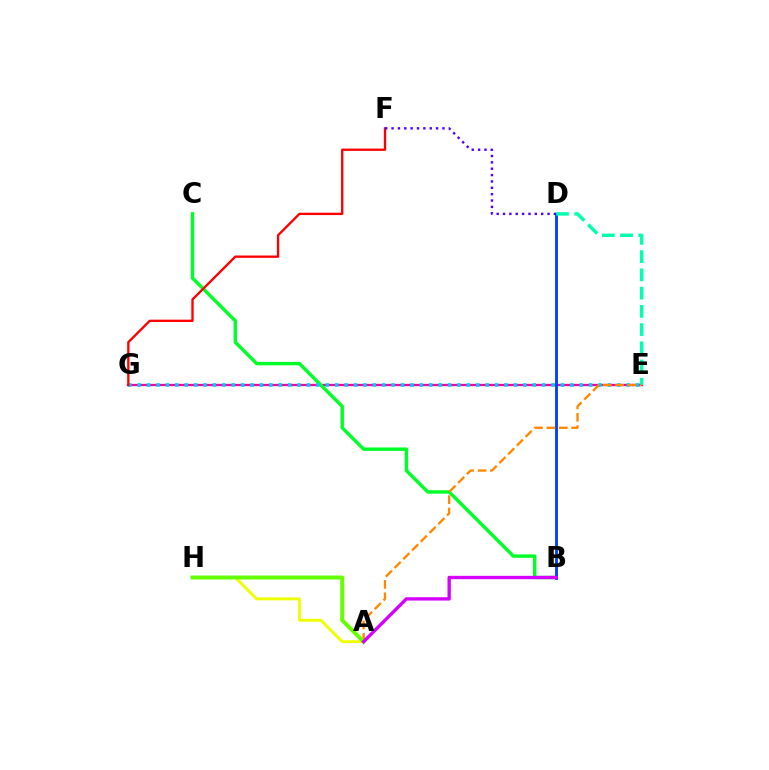{('E', 'G'): [{'color': '#ff00a0', 'line_style': 'solid', 'thickness': 1.66}, {'color': '#00c7ff', 'line_style': 'dotted', 'thickness': 2.56}], ('B', 'C'): [{'color': '#00ff27', 'line_style': 'solid', 'thickness': 2.46}], ('B', 'D'): [{'color': '#003fff', 'line_style': 'solid', 'thickness': 2.05}], ('D', 'E'): [{'color': '#00ffaf', 'line_style': 'dashed', 'thickness': 2.48}], ('F', 'G'): [{'color': '#ff0000', 'line_style': 'solid', 'thickness': 1.68}], ('A', 'E'): [{'color': '#ff8800', 'line_style': 'dashed', 'thickness': 1.68}], ('A', 'H'): [{'color': '#eeff00', 'line_style': 'solid', 'thickness': 2.1}, {'color': '#66ff00', 'line_style': 'solid', 'thickness': 2.85}], ('D', 'F'): [{'color': '#4f00ff', 'line_style': 'dotted', 'thickness': 1.73}], ('A', 'B'): [{'color': '#d600ff', 'line_style': 'solid', 'thickness': 2.41}]}